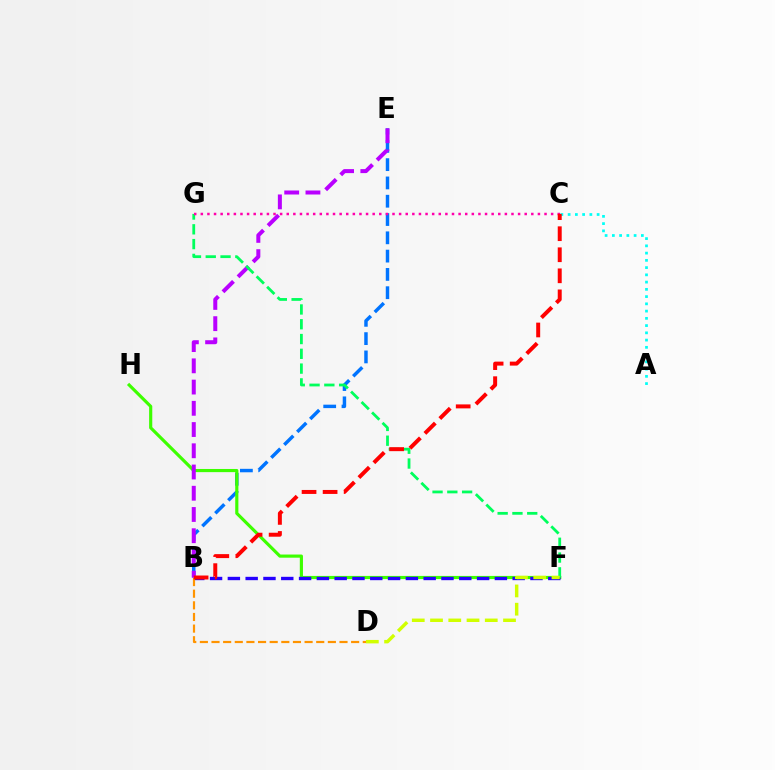{('B', 'E'): [{'color': '#0074ff', 'line_style': 'dashed', 'thickness': 2.49}, {'color': '#b900ff', 'line_style': 'dashed', 'thickness': 2.88}], ('F', 'H'): [{'color': '#3dff00', 'line_style': 'solid', 'thickness': 2.27}], ('B', 'F'): [{'color': '#2500ff', 'line_style': 'dashed', 'thickness': 2.42}], ('B', 'D'): [{'color': '#ff9400', 'line_style': 'dashed', 'thickness': 1.58}], ('F', 'G'): [{'color': '#00ff5c', 'line_style': 'dashed', 'thickness': 2.01}], ('A', 'C'): [{'color': '#00fff6', 'line_style': 'dotted', 'thickness': 1.97}], ('C', 'G'): [{'color': '#ff00ac', 'line_style': 'dotted', 'thickness': 1.8}], ('B', 'C'): [{'color': '#ff0000', 'line_style': 'dashed', 'thickness': 2.86}], ('D', 'F'): [{'color': '#d1ff00', 'line_style': 'dashed', 'thickness': 2.48}]}